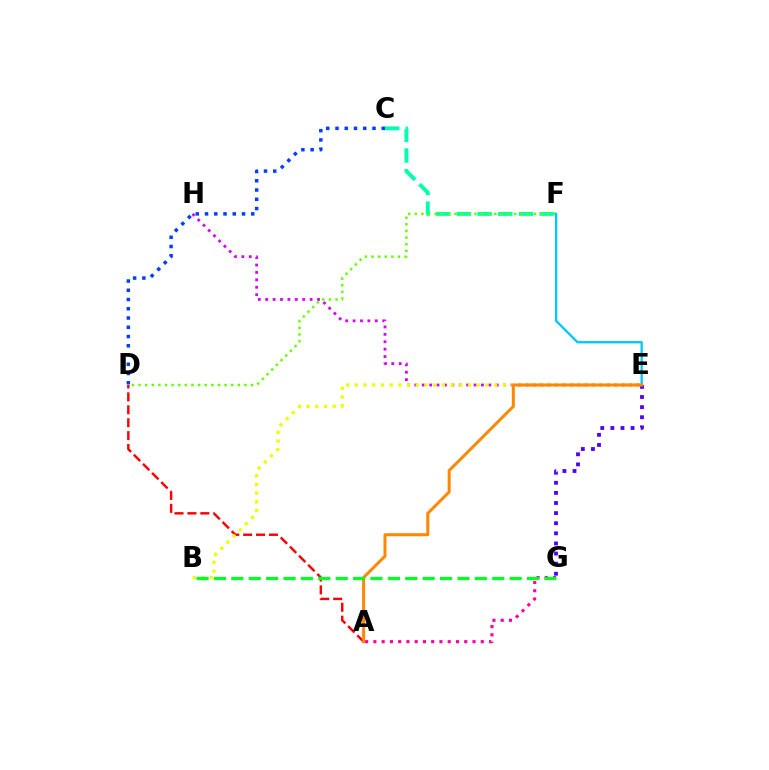{('A', 'G'): [{'color': '#ff00a0', 'line_style': 'dotted', 'thickness': 2.24}], ('A', 'D'): [{'color': '#ff0000', 'line_style': 'dashed', 'thickness': 1.75}], ('C', 'F'): [{'color': '#00ffaf', 'line_style': 'dashed', 'thickness': 2.81}], ('D', 'F'): [{'color': '#66ff00', 'line_style': 'dotted', 'thickness': 1.8}], ('E', 'H'): [{'color': '#d600ff', 'line_style': 'dotted', 'thickness': 2.01}], ('E', 'F'): [{'color': '#00c7ff', 'line_style': 'solid', 'thickness': 1.67}], ('E', 'G'): [{'color': '#4f00ff', 'line_style': 'dotted', 'thickness': 2.75}], ('B', 'E'): [{'color': '#eeff00', 'line_style': 'dotted', 'thickness': 2.36}], ('A', 'E'): [{'color': '#ff8800', 'line_style': 'solid', 'thickness': 2.17}], ('B', 'G'): [{'color': '#00ff27', 'line_style': 'dashed', 'thickness': 2.36}], ('C', 'D'): [{'color': '#003fff', 'line_style': 'dotted', 'thickness': 2.51}]}